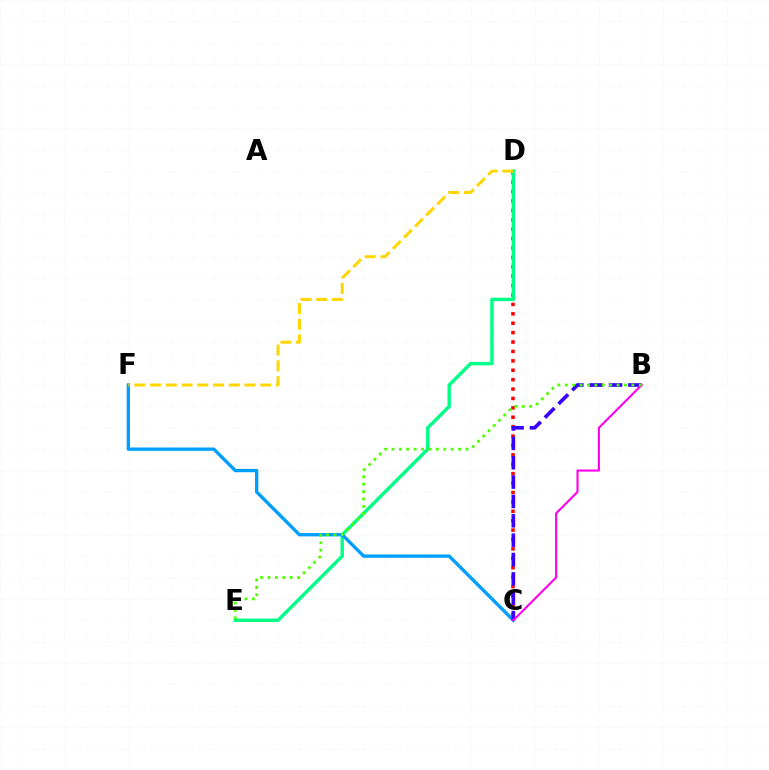{('C', 'D'): [{'color': '#ff0000', 'line_style': 'dotted', 'thickness': 2.55}], ('D', 'E'): [{'color': '#00ff86', 'line_style': 'solid', 'thickness': 2.46}], ('C', 'F'): [{'color': '#009eff', 'line_style': 'solid', 'thickness': 2.4}], ('D', 'F'): [{'color': '#ffd500', 'line_style': 'dashed', 'thickness': 2.14}], ('B', 'C'): [{'color': '#3700ff', 'line_style': 'dashed', 'thickness': 2.63}, {'color': '#ff00ed', 'line_style': 'solid', 'thickness': 1.52}], ('B', 'E'): [{'color': '#4fff00', 'line_style': 'dotted', 'thickness': 2.01}]}